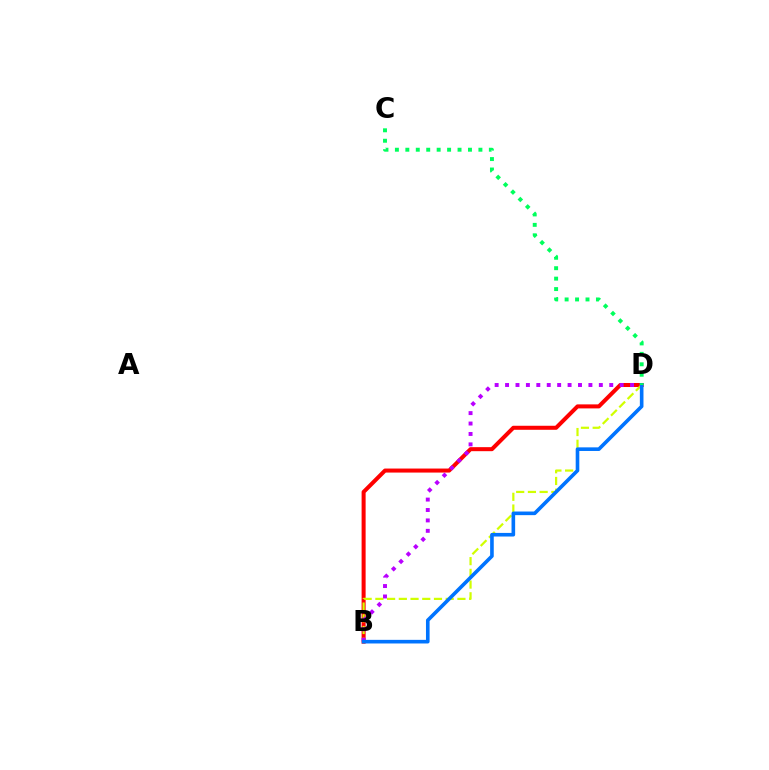{('B', 'D'): [{'color': '#ff0000', 'line_style': 'solid', 'thickness': 2.9}, {'color': '#d1ff00', 'line_style': 'dashed', 'thickness': 1.59}, {'color': '#b900ff', 'line_style': 'dotted', 'thickness': 2.83}, {'color': '#0074ff', 'line_style': 'solid', 'thickness': 2.61}], ('C', 'D'): [{'color': '#00ff5c', 'line_style': 'dotted', 'thickness': 2.84}]}